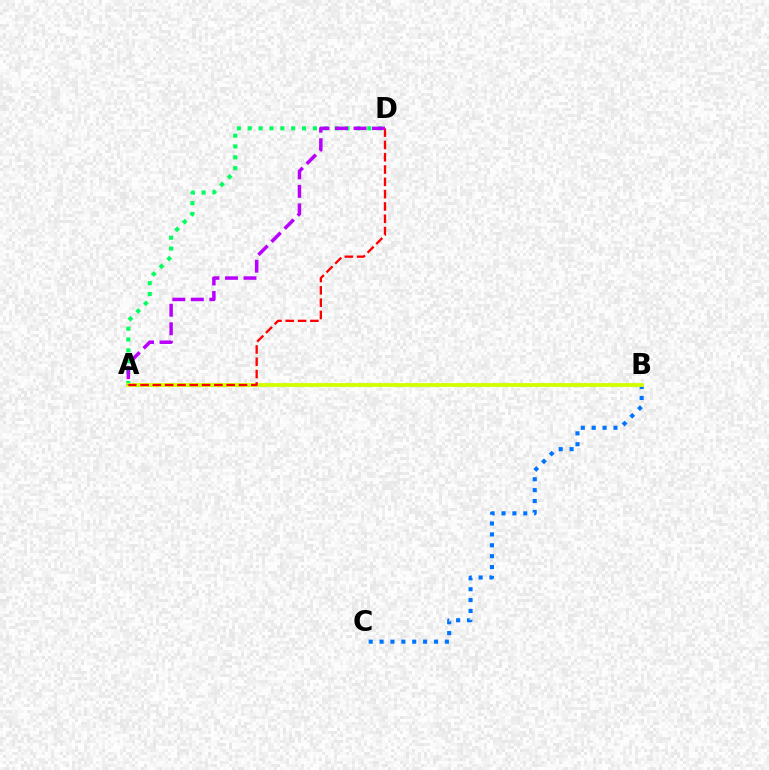{('A', 'D'): [{'color': '#00ff5c', 'line_style': 'dotted', 'thickness': 2.95}, {'color': '#ff0000', 'line_style': 'dashed', 'thickness': 1.67}, {'color': '#b900ff', 'line_style': 'dashed', 'thickness': 2.52}], ('B', 'C'): [{'color': '#0074ff', 'line_style': 'dotted', 'thickness': 2.96}], ('A', 'B'): [{'color': '#d1ff00', 'line_style': 'solid', 'thickness': 2.74}]}